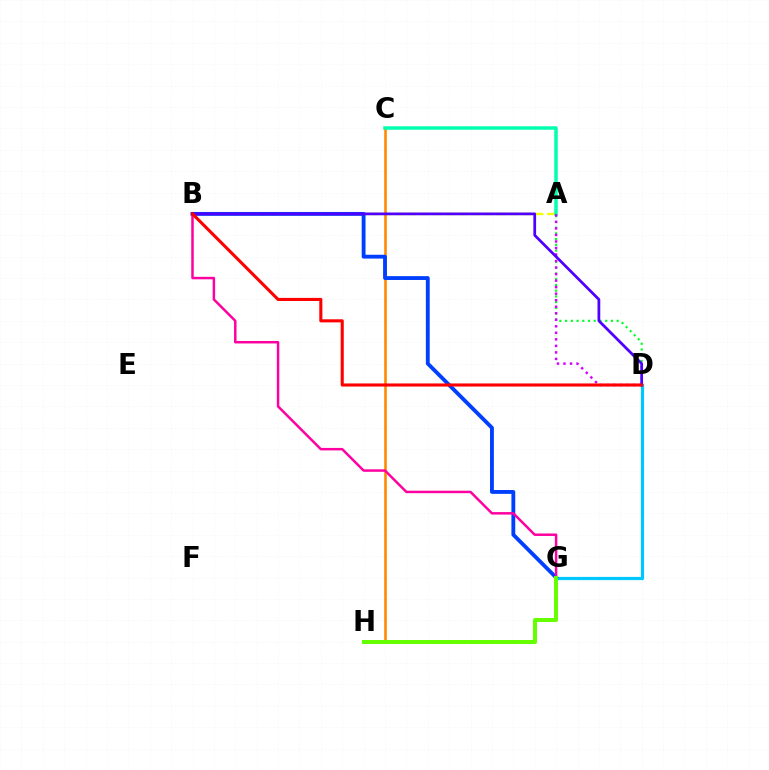{('D', 'G'): [{'color': '#00c7ff', 'line_style': 'solid', 'thickness': 2.3}], ('A', 'D'): [{'color': '#00ff27', 'line_style': 'dotted', 'thickness': 1.56}, {'color': '#d600ff', 'line_style': 'dotted', 'thickness': 1.77}], ('A', 'B'): [{'color': '#eeff00', 'line_style': 'dashed', 'thickness': 1.72}], ('C', 'H'): [{'color': '#ff8800', 'line_style': 'solid', 'thickness': 1.86}], ('B', 'G'): [{'color': '#003fff', 'line_style': 'solid', 'thickness': 2.76}, {'color': '#ff00a0', 'line_style': 'solid', 'thickness': 1.79}], ('A', 'C'): [{'color': '#00ffaf', 'line_style': 'solid', 'thickness': 2.52}], ('B', 'D'): [{'color': '#4f00ff', 'line_style': 'solid', 'thickness': 1.98}, {'color': '#ff0000', 'line_style': 'solid', 'thickness': 2.23}], ('G', 'H'): [{'color': '#66ff00', 'line_style': 'solid', 'thickness': 2.88}]}